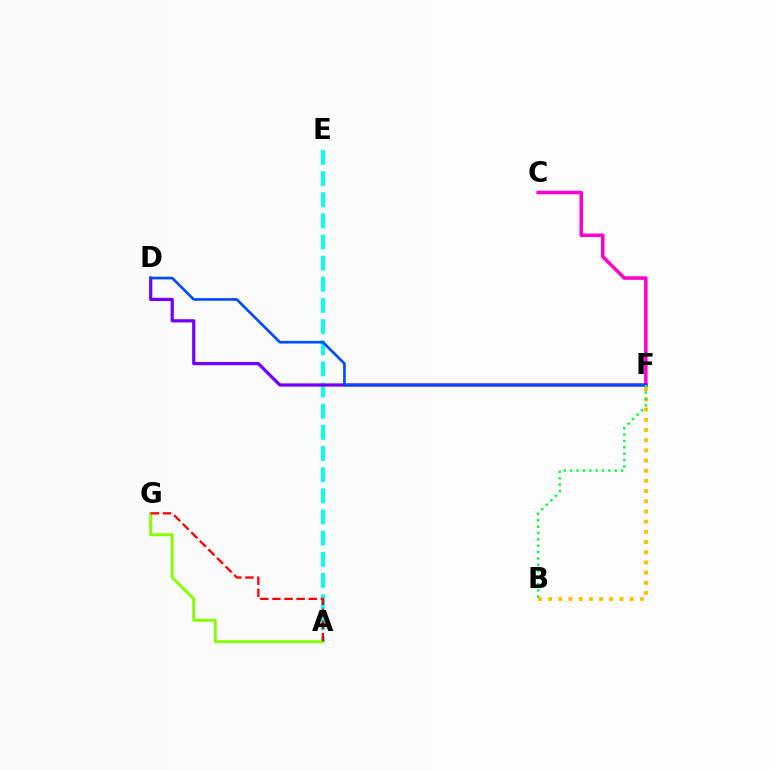{('C', 'F'): [{'color': '#ff00cf', 'line_style': 'solid', 'thickness': 2.54}], ('B', 'F'): [{'color': '#ffbd00', 'line_style': 'dotted', 'thickness': 2.77}, {'color': '#00ff39', 'line_style': 'dotted', 'thickness': 1.73}], ('A', 'E'): [{'color': '#00fff6', 'line_style': 'dashed', 'thickness': 2.87}], ('D', 'F'): [{'color': '#7200ff', 'line_style': 'solid', 'thickness': 2.31}, {'color': '#004bff', 'line_style': 'solid', 'thickness': 1.91}], ('A', 'G'): [{'color': '#84ff00', 'line_style': 'solid', 'thickness': 2.11}, {'color': '#ff0000', 'line_style': 'dashed', 'thickness': 1.64}]}